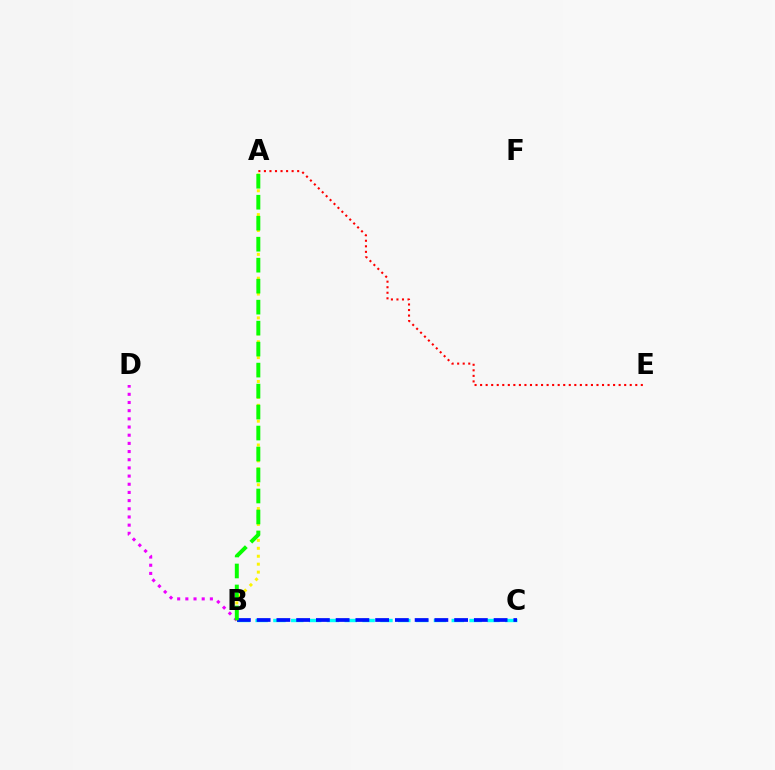{('B', 'D'): [{'color': '#ee00ff', 'line_style': 'dotted', 'thickness': 2.22}], ('A', 'E'): [{'color': '#ff0000', 'line_style': 'dotted', 'thickness': 1.51}], ('B', 'C'): [{'color': '#00fff6', 'line_style': 'dashed', 'thickness': 2.42}, {'color': '#0010ff', 'line_style': 'dashed', 'thickness': 2.68}], ('A', 'B'): [{'color': '#fcf500', 'line_style': 'dotted', 'thickness': 2.16}, {'color': '#08ff00', 'line_style': 'dashed', 'thickness': 2.85}]}